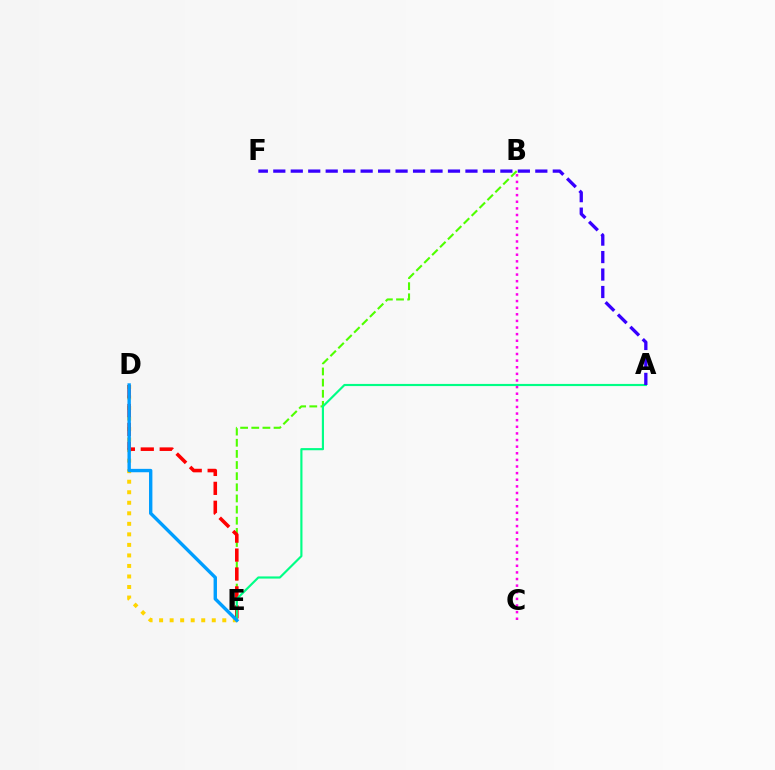{('B', 'E'): [{'color': '#4fff00', 'line_style': 'dashed', 'thickness': 1.51}], ('D', 'E'): [{'color': '#ffd500', 'line_style': 'dotted', 'thickness': 2.86}, {'color': '#ff0000', 'line_style': 'dashed', 'thickness': 2.57}, {'color': '#009eff', 'line_style': 'solid', 'thickness': 2.44}], ('A', 'E'): [{'color': '#00ff86', 'line_style': 'solid', 'thickness': 1.55}], ('B', 'C'): [{'color': '#ff00ed', 'line_style': 'dotted', 'thickness': 1.8}], ('A', 'F'): [{'color': '#3700ff', 'line_style': 'dashed', 'thickness': 2.37}]}